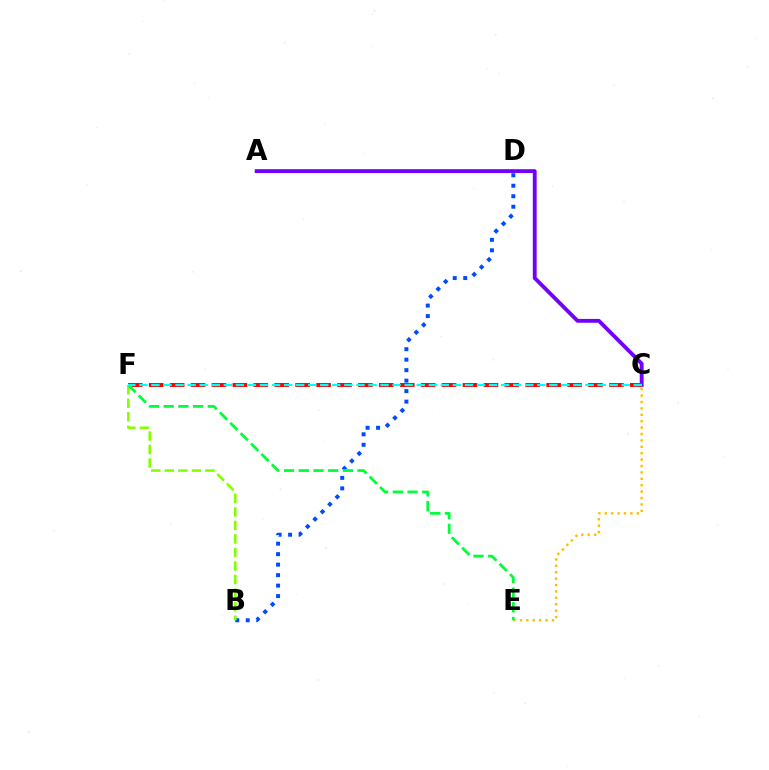{('A', 'D'): [{'color': '#ff00cf', 'line_style': 'dashed', 'thickness': 1.64}], ('B', 'D'): [{'color': '#004bff', 'line_style': 'dotted', 'thickness': 2.85}], ('A', 'C'): [{'color': '#7200ff', 'line_style': 'solid', 'thickness': 2.77}], ('C', 'E'): [{'color': '#ffbd00', 'line_style': 'dotted', 'thickness': 1.74}], ('C', 'F'): [{'color': '#ff0000', 'line_style': 'dashed', 'thickness': 2.84}, {'color': '#00fff6', 'line_style': 'dashed', 'thickness': 1.64}], ('B', 'F'): [{'color': '#84ff00', 'line_style': 'dashed', 'thickness': 1.84}], ('E', 'F'): [{'color': '#00ff39', 'line_style': 'dashed', 'thickness': 2.0}]}